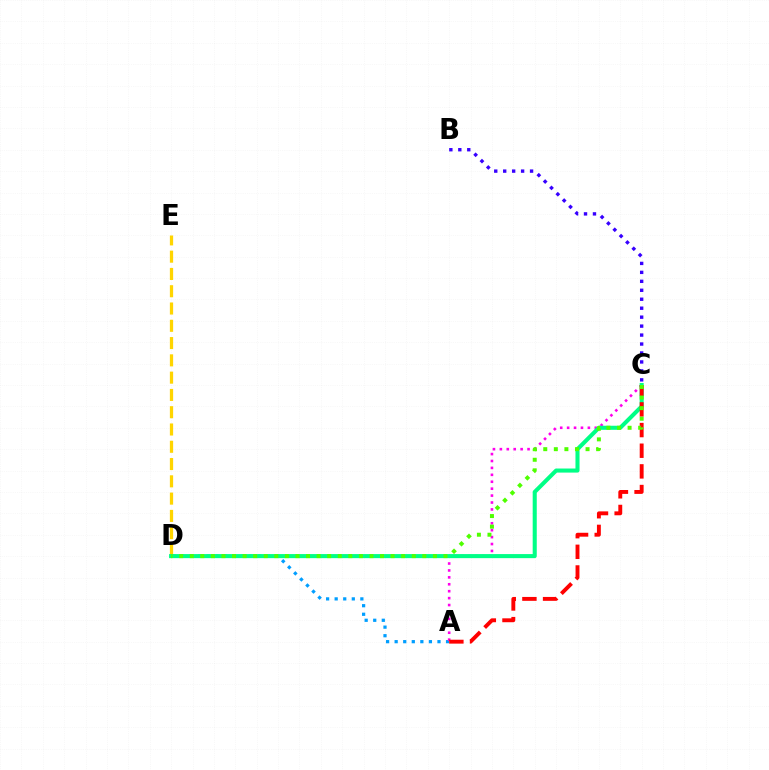{('D', 'E'): [{'color': '#ffd500', 'line_style': 'dashed', 'thickness': 2.35}], ('A', 'D'): [{'color': '#009eff', 'line_style': 'dotted', 'thickness': 2.33}], ('A', 'C'): [{'color': '#ff00ed', 'line_style': 'dotted', 'thickness': 1.88}, {'color': '#ff0000', 'line_style': 'dashed', 'thickness': 2.81}], ('C', 'D'): [{'color': '#00ff86', 'line_style': 'solid', 'thickness': 2.93}, {'color': '#4fff00', 'line_style': 'dotted', 'thickness': 2.87}], ('B', 'C'): [{'color': '#3700ff', 'line_style': 'dotted', 'thickness': 2.43}]}